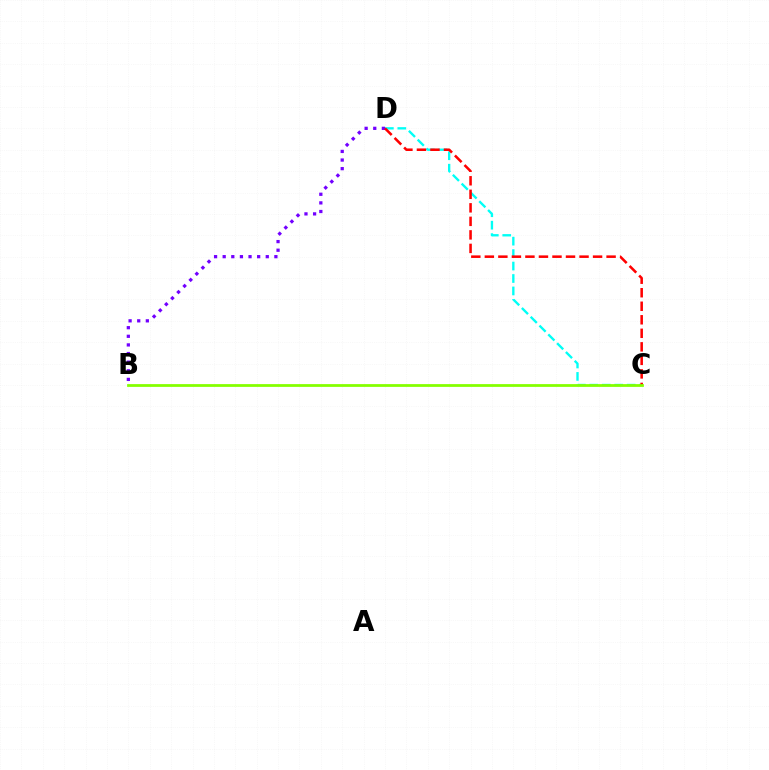{('C', 'D'): [{'color': '#00fff6', 'line_style': 'dashed', 'thickness': 1.69}, {'color': '#ff0000', 'line_style': 'dashed', 'thickness': 1.84}], ('B', 'D'): [{'color': '#7200ff', 'line_style': 'dotted', 'thickness': 2.34}], ('B', 'C'): [{'color': '#84ff00', 'line_style': 'solid', 'thickness': 1.99}]}